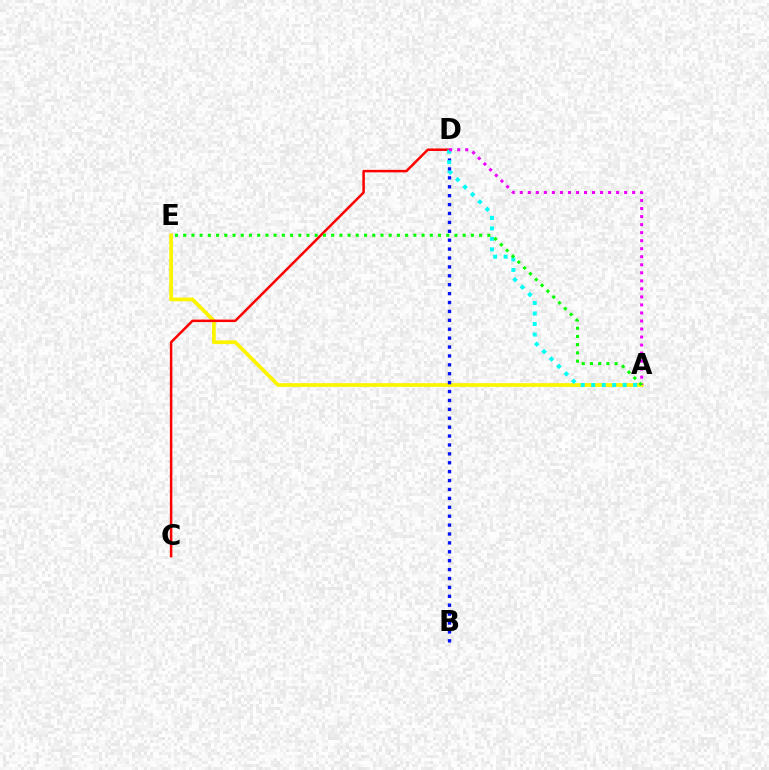{('A', 'E'): [{'color': '#fcf500', 'line_style': 'solid', 'thickness': 2.68}, {'color': '#08ff00', 'line_style': 'dotted', 'thickness': 2.23}], ('B', 'D'): [{'color': '#0010ff', 'line_style': 'dotted', 'thickness': 2.42}], ('C', 'D'): [{'color': '#ff0000', 'line_style': 'solid', 'thickness': 1.8}], ('A', 'D'): [{'color': '#00fff6', 'line_style': 'dotted', 'thickness': 2.85}, {'color': '#ee00ff', 'line_style': 'dotted', 'thickness': 2.18}]}